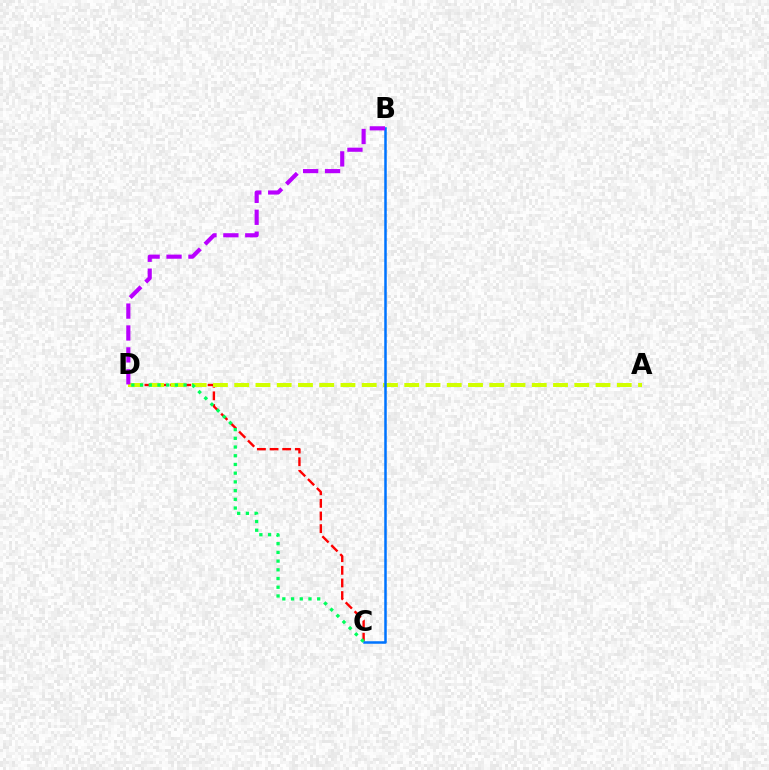{('C', 'D'): [{'color': '#ff0000', 'line_style': 'dashed', 'thickness': 1.72}, {'color': '#00ff5c', 'line_style': 'dotted', 'thickness': 2.37}], ('A', 'D'): [{'color': '#d1ff00', 'line_style': 'dashed', 'thickness': 2.89}], ('B', 'C'): [{'color': '#0074ff', 'line_style': 'solid', 'thickness': 1.81}], ('B', 'D'): [{'color': '#b900ff', 'line_style': 'dashed', 'thickness': 2.98}]}